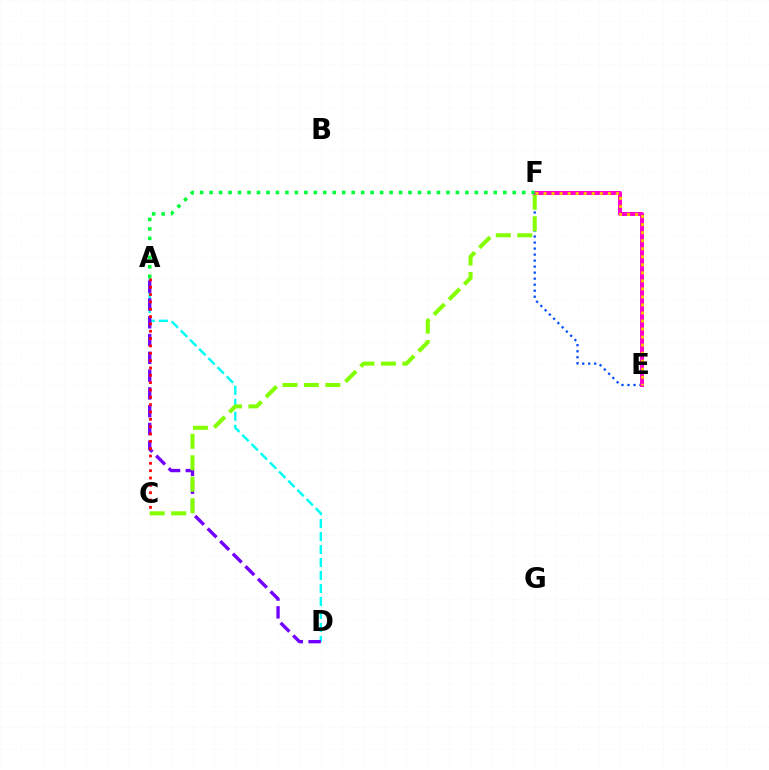{('A', 'D'): [{'color': '#00fff6', 'line_style': 'dashed', 'thickness': 1.76}, {'color': '#7200ff', 'line_style': 'dashed', 'thickness': 2.42}], ('E', 'F'): [{'color': '#004bff', 'line_style': 'dotted', 'thickness': 1.64}, {'color': '#ff00cf', 'line_style': 'solid', 'thickness': 2.88}, {'color': '#ffbd00', 'line_style': 'dotted', 'thickness': 2.18}], ('A', 'C'): [{'color': '#ff0000', 'line_style': 'dotted', 'thickness': 1.99}], ('C', 'F'): [{'color': '#84ff00', 'line_style': 'dashed', 'thickness': 2.91}], ('A', 'F'): [{'color': '#00ff39', 'line_style': 'dotted', 'thickness': 2.57}]}